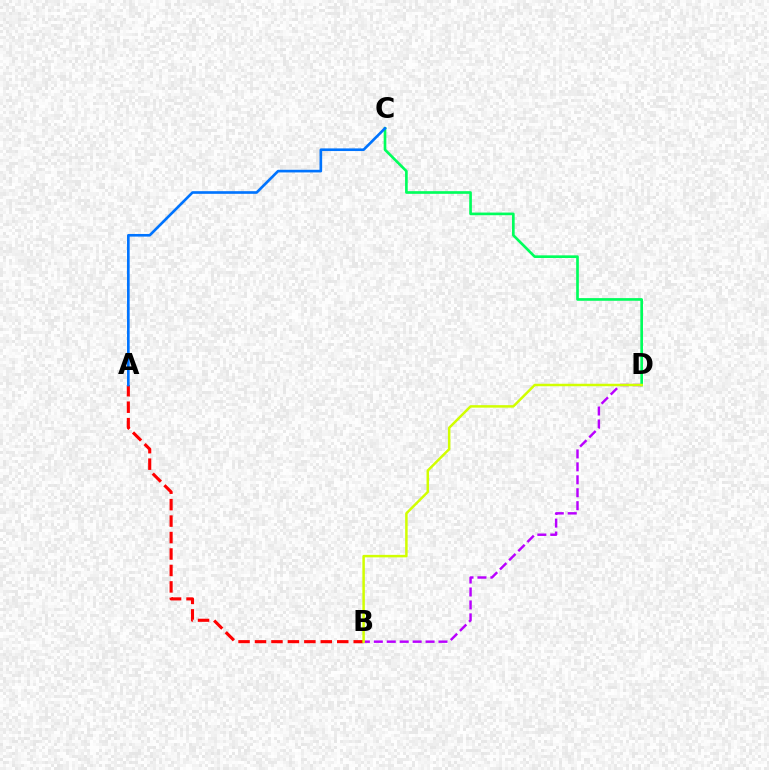{('A', 'B'): [{'color': '#ff0000', 'line_style': 'dashed', 'thickness': 2.24}], ('B', 'D'): [{'color': '#b900ff', 'line_style': 'dashed', 'thickness': 1.76}, {'color': '#d1ff00', 'line_style': 'solid', 'thickness': 1.79}], ('C', 'D'): [{'color': '#00ff5c', 'line_style': 'solid', 'thickness': 1.92}], ('A', 'C'): [{'color': '#0074ff', 'line_style': 'solid', 'thickness': 1.9}]}